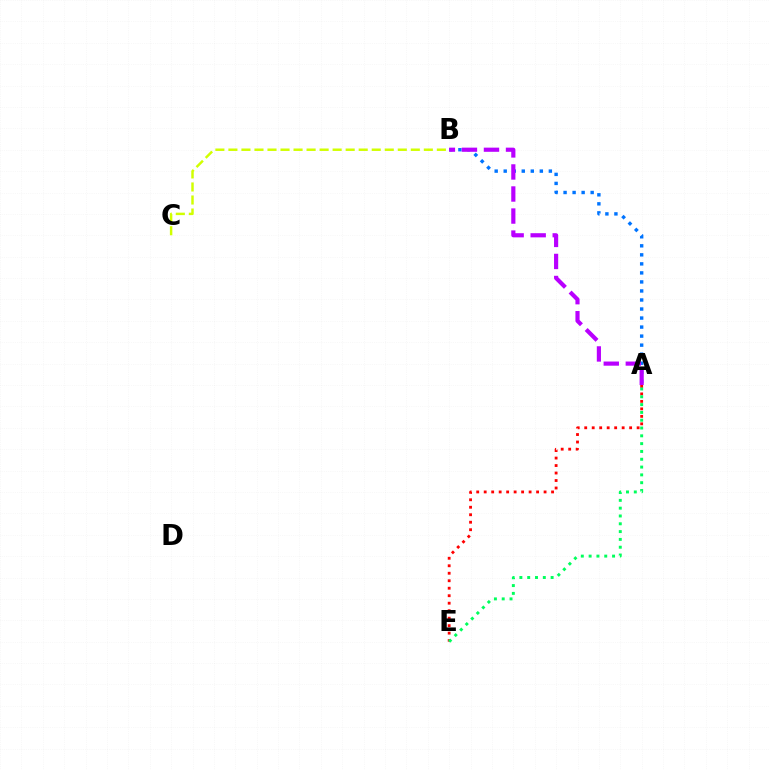{('A', 'E'): [{'color': '#ff0000', 'line_style': 'dotted', 'thickness': 2.03}, {'color': '#00ff5c', 'line_style': 'dotted', 'thickness': 2.12}], ('A', 'B'): [{'color': '#0074ff', 'line_style': 'dotted', 'thickness': 2.45}, {'color': '#b900ff', 'line_style': 'dashed', 'thickness': 2.99}], ('B', 'C'): [{'color': '#d1ff00', 'line_style': 'dashed', 'thickness': 1.77}]}